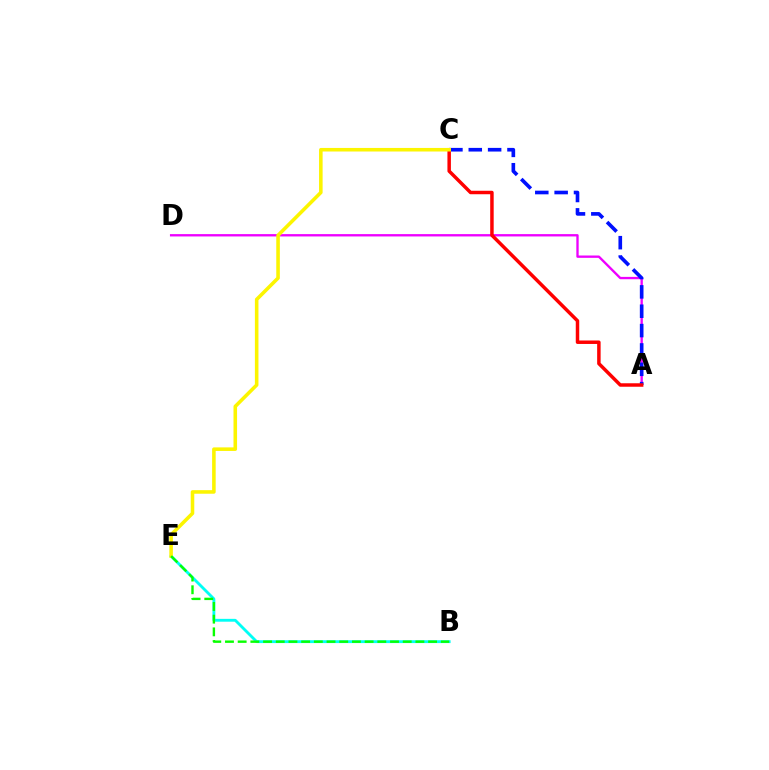{('A', 'D'): [{'color': '#ee00ff', 'line_style': 'solid', 'thickness': 1.68}], ('A', 'C'): [{'color': '#0010ff', 'line_style': 'dashed', 'thickness': 2.63}, {'color': '#ff0000', 'line_style': 'solid', 'thickness': 2.5}], ('B', 'E'): [{'color': '#00fff6', 'line_style': 'solid', 'thickness': 2.05}, {'color': '#08ff00', 'line_style': 'dashed', 'thickness': 1.72}], ('C', 'E'): [{'color': '#fcf500', 'line_style': 'solid', 'thickness': 2.56}]}